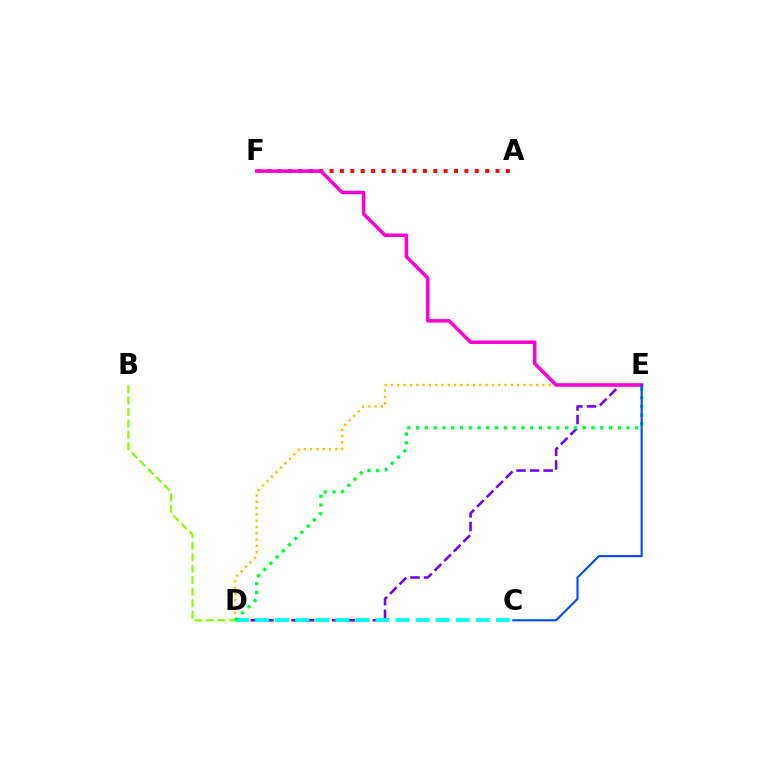{('D', 'E'): [{'color': '#7200ff', 'line_style': 'dashed', 'thickness': 1.84}, {'color': '#ffbd00', 'line_style': 'dotted', 'thickness': 1.71}, {'color': '#00ff39', 'line_style': 'dotted', 'thickness': 2.38}], ('A', 'F'): [{'color': '#ff0000', 'line_style': 'dotted', 'thickness': 2.82}], ('B', 'D'): [{'color': '#84ff00', 'line_style': 'dashed', 'thickness': 1.56}], ('E', 'F'): [{'color': '#ff00cf', 'line_style': 'solid', 'thickness': 2.53}], ('C', 'D'): [{'color': '#00fff6', 'line_style': 'dashed', 'thickness': 2.73}], ('C', 'E'): [{'color': '#004bff', 'line_style': 'solid', 'thickness': 1.54}]}